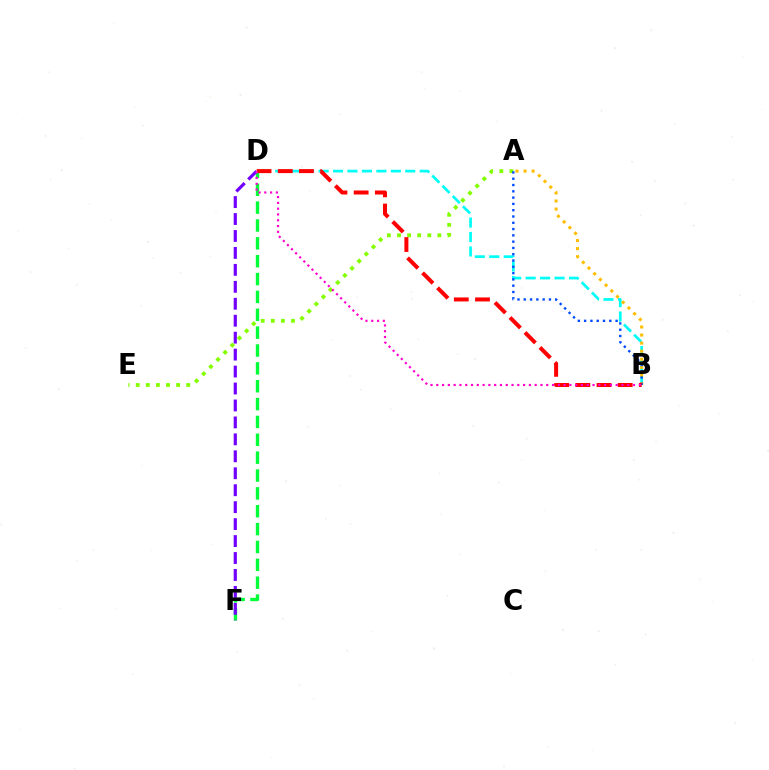{('B', 'D'): [{'color': '#00fff6', 'line_style': 'dashed', 'thickness': 1.96}, {'color': '#ff0000', 'line_style': 'dashed', 'thickness': 2.88}, {'color': '#ff00cf', 'line_style': 'dotted', 'thickness': 1.57}], ('D', 'F'): [{'color': '#00ff39', 'line_style': 'dashed', 'thickness': 2.43}, {'color': '#7200ff', 'line_style': 'dashed', 'thickness': 2.3}], ('A', 'B'): [{'color': '#ffbd00', 'line_style': 'dotted', 'thickness': 2.19}, {'color': '#004bff', 'line_style': 'dotted', 'thickness': 1.71}], ('A', 'E'): [{'color': '#84ff00', 'line_style': 'dotted', 'thickness': 2.75}]}